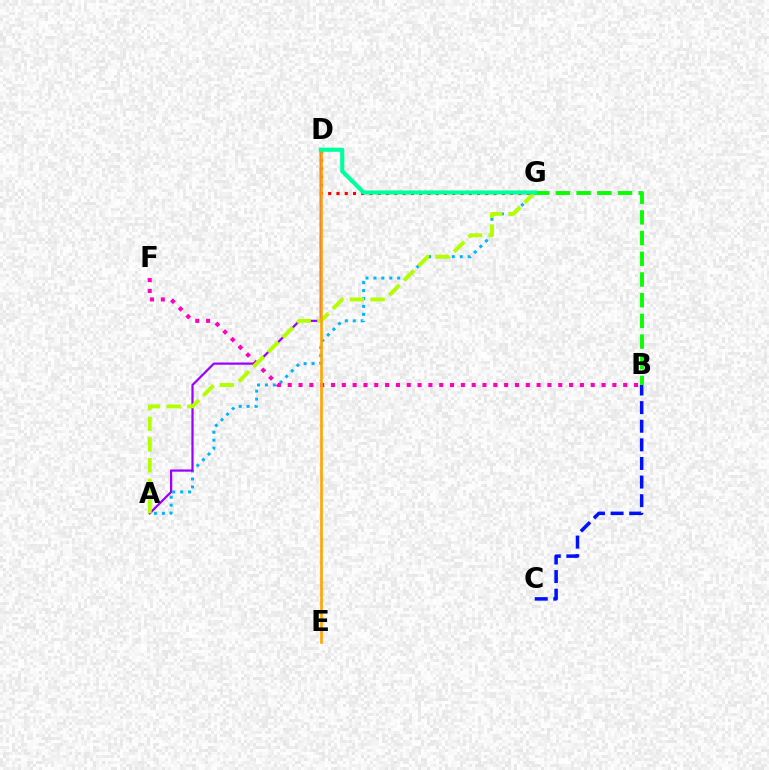{('A', 'G'): [{'color': '#00b5ff', 'line_style': 'dotted', 'thickness': 2.16}, {'color': '#b3ff00', 'line_style': 'dashed', 'thickness': 2.81}], ('A', 'D'): [{'color': '#9b00ff', 'line_style': 'solid', 'thickness': 1.6}], ('B', 'F'): [{'color': '#ff00bd', 'line_style': 'dotted', 'thickness': 2.94}], ('B', 'C'): [{'color': '#0010ff', 'line_style': 'dashed', 'thickness': 2.53}], ('B', 'G'): [{'color': '#08ff00', 'line_style': 'dashed', 'thickness': 2.81}], ('D', 'G'): [{'color': '#ff0000', 'line_style': 'dotted', 'thickness': 2.25}, {'color': '#00ff9d', 'line_style': 'solid', 'thickness': 2.98}], ('D', 'E'): [{'color': '#ffa500', 'line_style': 'solid', 'thickness': 1.91}]}